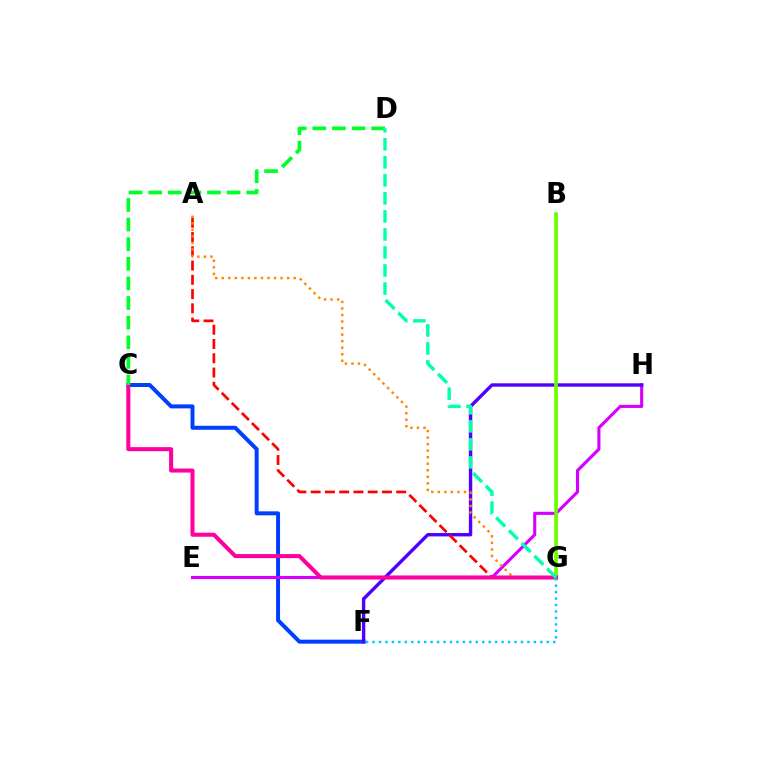{('B', 'G'): [{'color': '#eeff00', 'line_style': 'solid', 'thickness': 2.16}, {'color': '#66ff00', 'line_style': 'solid', 'thickness': 2.56}], ('C', 'F'): [{'color': '#003fff', 'line_style': 'solid', 'thickness': 2.87}], ('E', 'H'): [{'color': '#d600ff', 'line_style': 'solid', 'thickness': 2.24}], ('F', 'H'): [{'color': '#4f00ff', 'line_style': 'solid', 'thickness': 2.44}], ('A', 'G'): [{'color': '#ff0000', 'line_style': 'dashed', 'thickness': 1.94}, {'color': '#ff8800', 'line_style': 'dotted', 'thickness': 1.78}], ('C', 'G'): [{'color': '#ff00a0', 'line_style': 'solid', 'thickness': 2.91}], ('C', 'D'): [{'color': '#00ff27', 'line_style': 'dashed', 'thickness': 2.67}], ('F', 'G'): [{'color': '#00c7ff', 'line_style': 'dotted', 'thickness': 1.75}], ('D', 'G'): [{'color': '#00ffaf', 'line_style': 'dashed', 'thickness': 2.45}]}